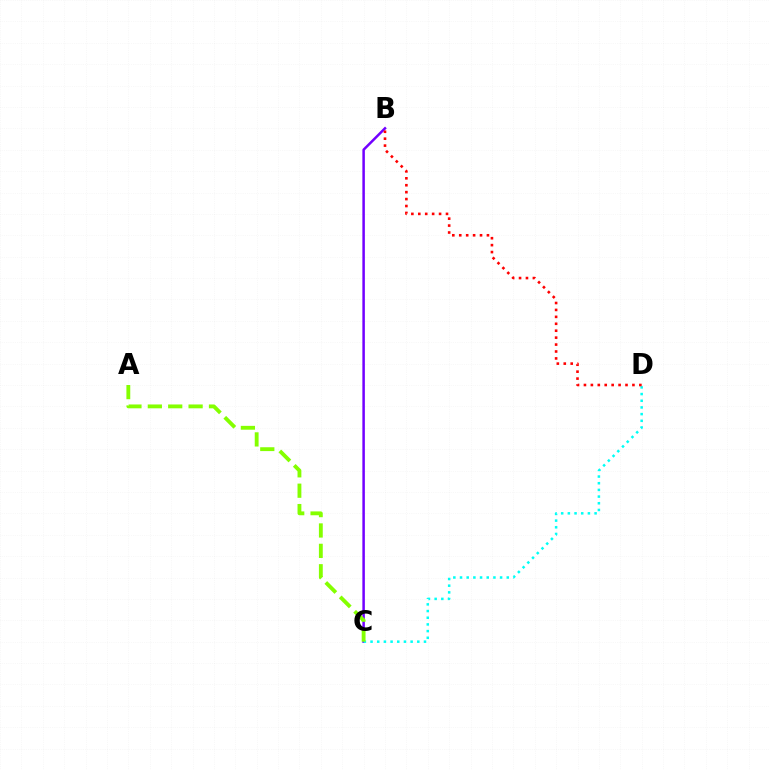{('B', 'C'): [{'color': '#7200ff', 'line_style': 'solid', 'thickness': 1.8}], ('C', 'D'): [{'color': '#00fff6', 'line_style': 'dotted', 'thickness': 1.81}], ('B', 'D'): [{'color': '#ff0000', 'line_style': 'dotted', 'thickness': 1.88}], ('A', 'C'): [{'color': '#84ff00', 'line_style': 'dashed', 'thickness': 2.77}]}